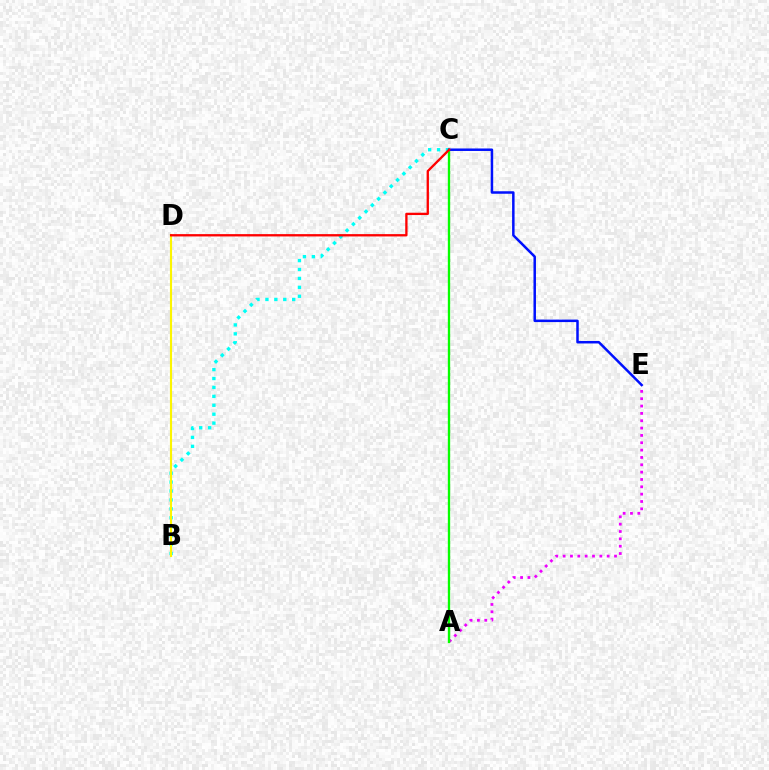{('B', 'C'): [{'color': '#00fff6', 'line_style': 'dotted', 'thickness': 2.42}], ('A', 'E'): [{'color': '#ee00ff', 'line_style': 'dotted', 'thickness': 1.99}], ('A', 'C'): [{'color': '#08ff00', 'line_style': 'solid', 'thickness': 1.69}], ('C', 'E'): [{'color': '#0010ff', 'line_style': 'solid', 'thickness': 1.8}], ('B', 'D'): [{'color': '#fcf500', 'line_style': 'solid', 'thickness': 1.53}], ('C', 'D'): [{'color': '#ff0000', 'line_style': 'solid', 'thickness': 1.67}]}